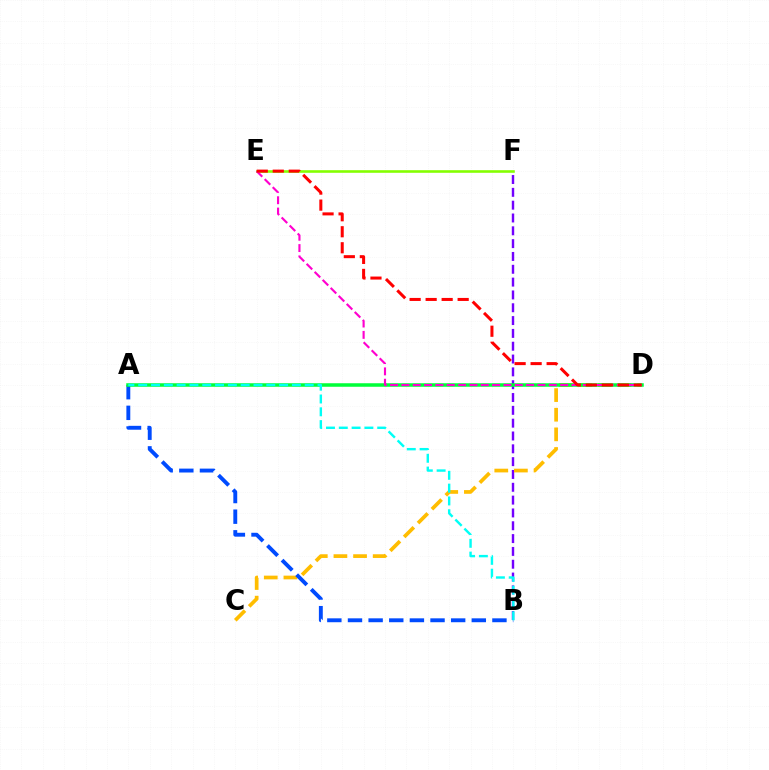{('B', 'F'): [{'color': '#7200ff', 'line_style': 'dashed', 'thickness': 1.74}], ('E', 'F'): [{'color': '#84ff00', 'line_style': 'solid', 'thickness': 1.87}], ('C', 'D'): [{'color': '#ffbd00', 'line_style': 'dashed', 'thickness': 2.67}], ('A', 'B'): [{'color': '#004bff', 'line_style': 'dashed', 'thickness': 2.8}, {'color': '#00fff6', 'line_style': 'dashed', 'thickness': 1.74}], ('A', 'D'): [{'color': '#00ff39', 'line_style': 'solid', 'thickness': 2.53}], ('D', 'E'): [{'color': '#ff00cf', 'line_style': 'dashed', 'thickness': 1.54}, {'color': '#ff0000', 'line_style': 'dashed', 'thickness': 2.17}]}